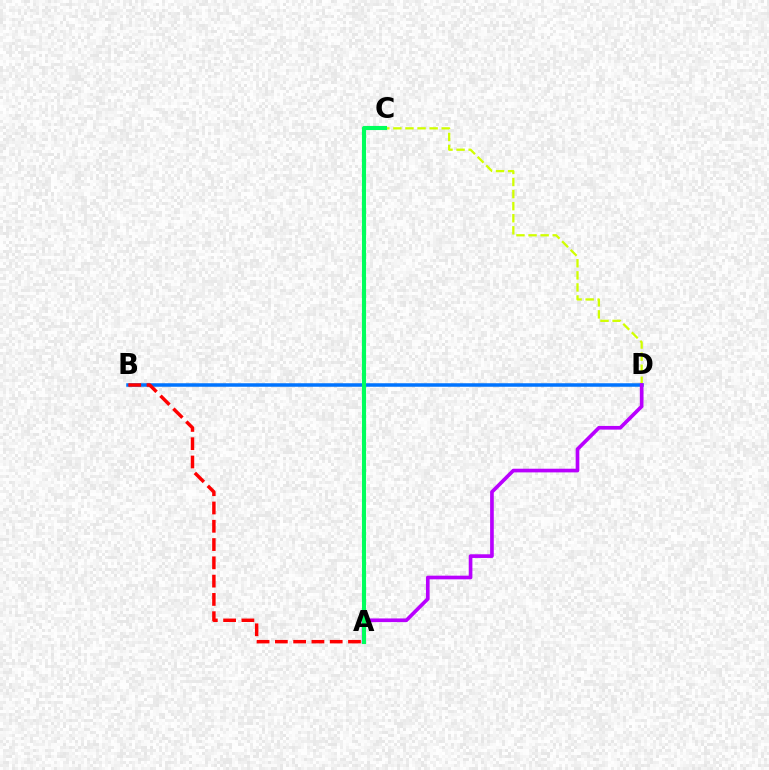{('C', 'D'): [{'color': '#d1ff00', 'line_style': 'dashed', 'thickness': 1.64}], ('B', 'D'): [{'color': '#0074ff', 'line_style': 'solid', 'thickness': 2.52}], ('A', 'D'): [{'color': '#b900ff', 'line_style': 'solid', 'thickness': 2.64}], ('A', 'B'): [{'color': '#ff0000', 'line_style': 'dashed', 'thickness': 2.48}], ('A', 'C'): [{'color': '#00ff5c', 'line_style': 'solid', 'thickness': 2.96}]}